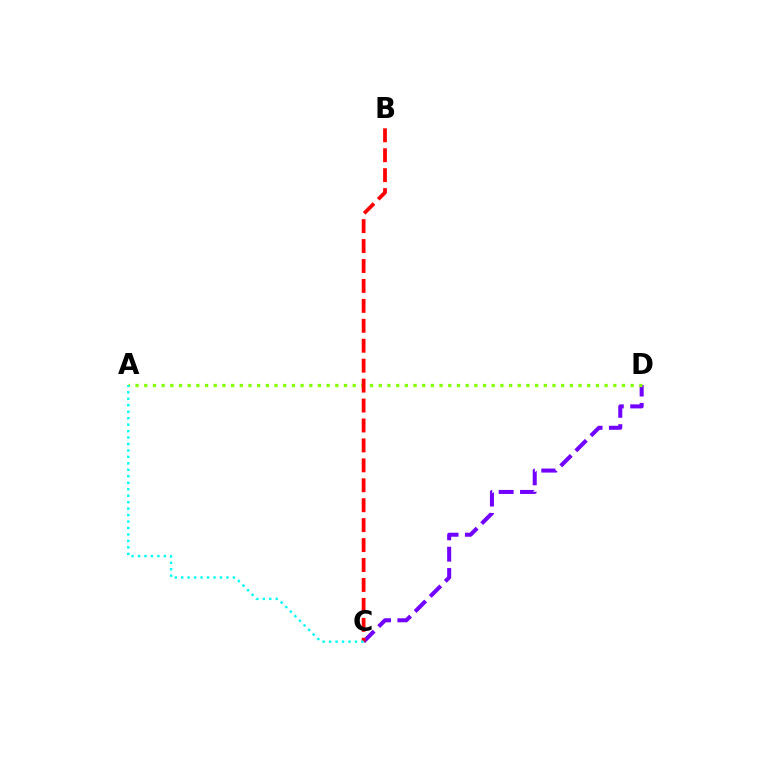{('C', 'D'): [{'color': '#7200ff', 'line_style': 'dashed', 'thickness': 2.9}], ('A', 'D'): [{'color': '#84ff00', 'line_style': 'dotted', 'thickness': 2.36}], ('B', 'C'): [{'color': '#ff0000', 'line_style': 'dashed', 'thickness': 2.71}], ('A', 'C'): [{'color': '#00fff6', 'line_style': 'dotted', 'thickness': 1.76}]}